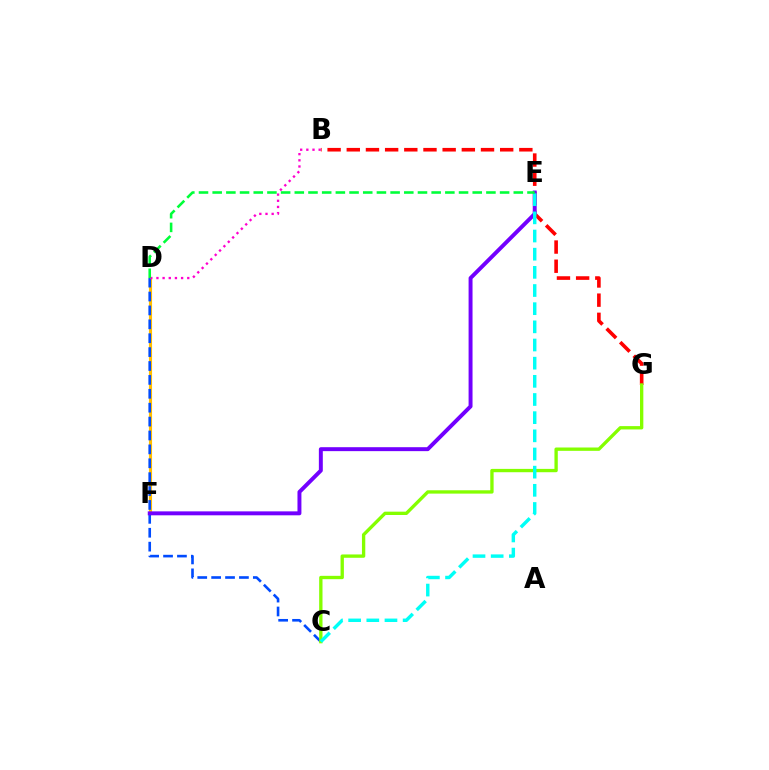{('D', 'F'): [{'color': '#ffbd00', 'line_style': 'solid', 'thickness': 2.25}], ('B', 'G'): [{'color': '#ff0000', 'line_style': 'dashed', 'thickness': 2.6}], ('C', 'D'): [{'color': '#004bff', 'line_style': 'dashed', 'thickness': 1.89}], ('E', 'F'): [{'color': '#7200ff', 'line_style': 'solid', 'thickness': 2.84}], ('C', 'G'): [{'color': '#84ff00', 'line_style': 'solid', 'thickness': 2.4}], ('C', 'E'): [{'color': '#00fff6', 'line_style': 'dashed', 'thickness': 2.47}], ('B', 'D'): [{'color': '#ff00cf', 'line_style': 'dotted', 'thickness': 1.68}], ('D', 'E'): [{'color': '#00ff39', 'line_style': 'dashed', 'thickness': 1.86}]}